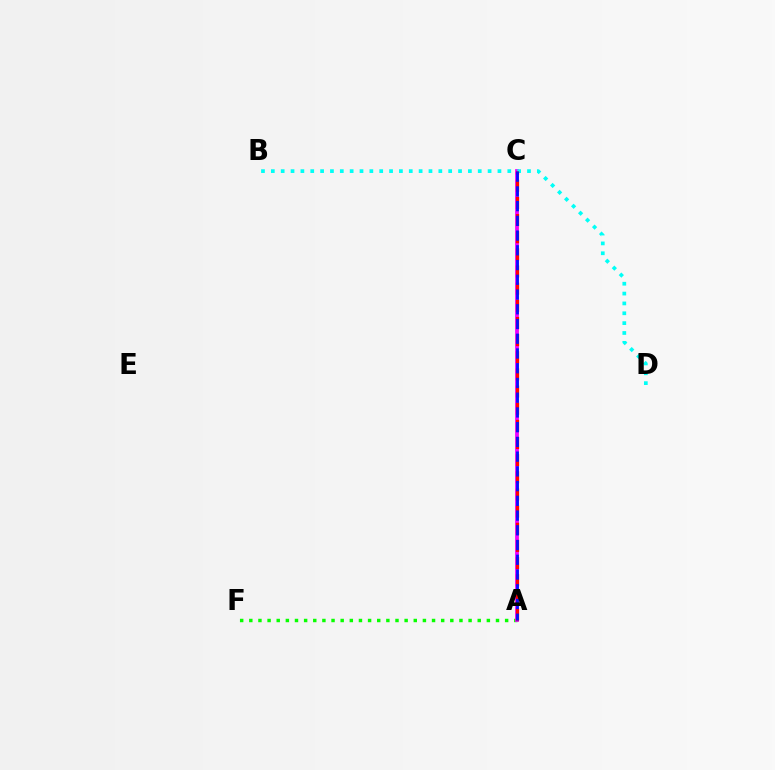{('A', 'C'): [{'color': '#fcf500', 'line_style': 'solid', 'thickness': 1.97}, {'color': '#ee00ff', 'line_style': 'solid', 'thickness': 2.71}, {'color': '#ff0000', 'line_style': 'dashed', 'thickness': 2.33}, {'color': '#0010ff', 'line_style': 'dashed', 'thickness': 2.0}], ('A', 'F'): [{'color': '#08ff00', 'line_style': 'dotted', 'thickness': 2.48}], ('B', 'D'): [{'color': '#00fff6', 'line_style': 'dotted', 'thickness': 2.68}]}